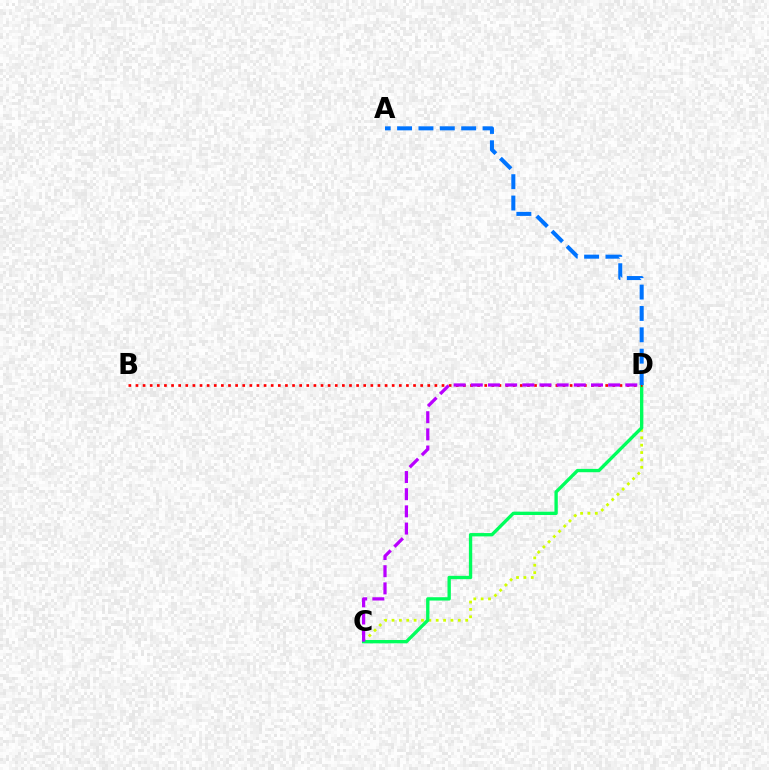{('C', 'D'): [{'color': '#d1ff00', 'line_style': 'dotted', 'thickness': 2.0}, {'color': '#00ff5c', 'line_style': 'solid', 'thickness': 2.41}, {'color': '#b900ff', 'line_style': 'dashed', 'thickness': 2.33}], ('B', 'D'): [{'color': '#ff0000', 'line_style': 'dotted', 'thickness': 1.93}], ('A', 'D'): [{'color': '#0074ff', 'line_style': 'dashed', 'thickness': 2.9}]}